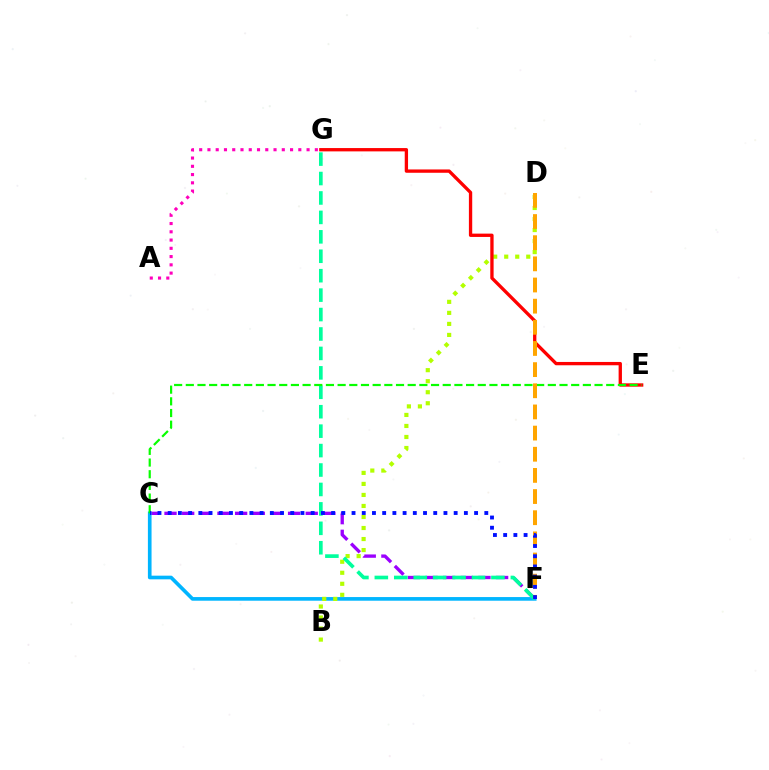{('C', 'F'): [{'color': '#9b00ff', 'line_style': 'dashed', 'thickness': 2.4}, {'color': '#00b5ff', 'line_style': 'solid', 'thickness': 2.63}, {'color': '#0010ff', 'line_style': 'dotted', 'thickness': 2.77}], ('B', 'D'): [{'color': '#b3ff00', 'line_style': 'dotted', 'thickness': 3.0}], ('E', 'G'): [{'color': '#ff0000', 'line_style': 'solid', 'thickness': 2.39}], ('F', 'G'): [{'color': '#00ff9d', 'line_style': 'dashed', 'thickness': 2.64}], ('A', 'G'): [{'color': '#ff00bd', 'line_style': 'dotted', 'thickness': 2.24}], ('C', 'E'): [{'color': '#08ff00', 'line_style': 'dashed', 'thickness': 1.59}], ('D', 'F'): [{'color': '#ffa500', 'line_style': 'dashed', 'thickness': 2.87}]}